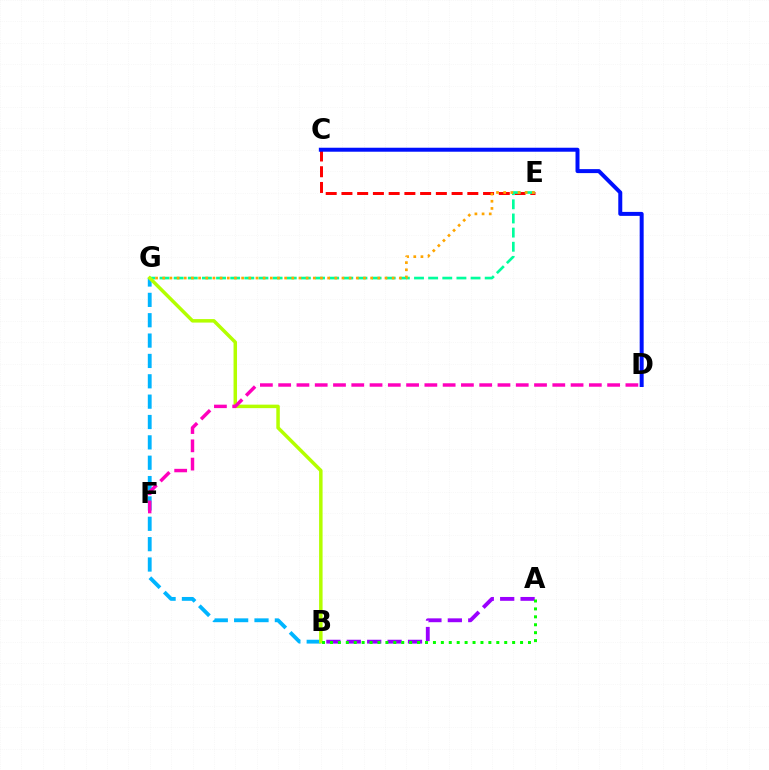{('B', 'G'): [{'color': '#00b5ff', 'line_style': 'dashed', 'thickness': 2.77}, {'color': '#b3ff00', 'line_style': 'solid', 'thickness': 2.51}], ('C', 'E'): [{'color': '#ff0000', 'line_style': 'dashed', 'thickness': 2.14}], ('E', 'G'): [{'color': '#00ff9d', 'line_style': 'dashed', 'thickness': 1.92}, {'color': '#ffa500', 'line_style': 'dotted', 'thickness': 1.95}], ('A', 'B'): [{'color': '#9b00ff', 'line_style': 'dashed', 'thickness': 2.77}, {'color': '#08ff00', 'line_style': 'dotted', 'thickness': 2.15}], ('C', 'D'): [{'color': '#0010ff', 'line_style': 'solid', 'thickness': 2.87}], ('D', 'F'): [{'color': '#ff00bd', 'line_style': 'dashed', 'thickness': 2.48}]}